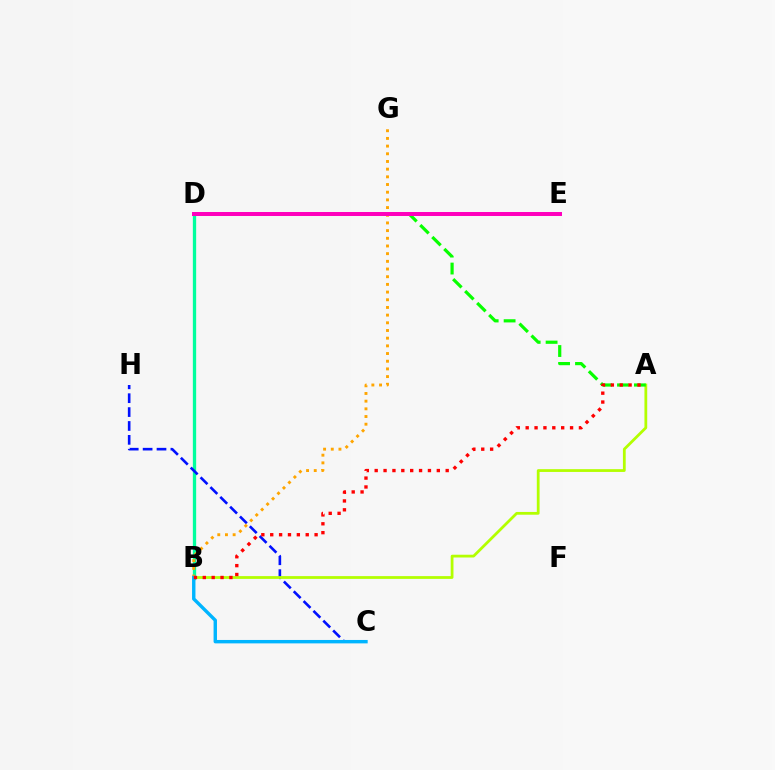{('B', 'D'): [{'color': '#00ff9d', 'line_style': 'solid', 'thickness': 2.38}], ('C', 'H'): [{'color': '#0010ff', 'line_style': 'dashed', 'thickness': 1.89}], ('A', 'B'): [{'color': '#b3ff00', 'line_style': 'solid', 'thickness': 2.0}, {'color': '#ff0000', 'line_style': 'dotted', 'thickness': 2.41}], ('A', 'D'): [{'color': '#08ff00', 'line_style': 'dashed', 'thickness': 2.3}], ('D', 'E'): [{'color': '#9b00ff', 'line_style': 'dotted', 'thickness': 1.71}, {'color': '#ff00bd', 'line_style': 'solid', 'thickness': 2.86}], ('B', 'G'): [{'color': '#ffa500', 'line_style': 'dotted', 'thickness': 2.09}], ('B', 'C'): [{'color': '#00b5ff', 'line_style': 'solid', 'thickness': 2.45}]}